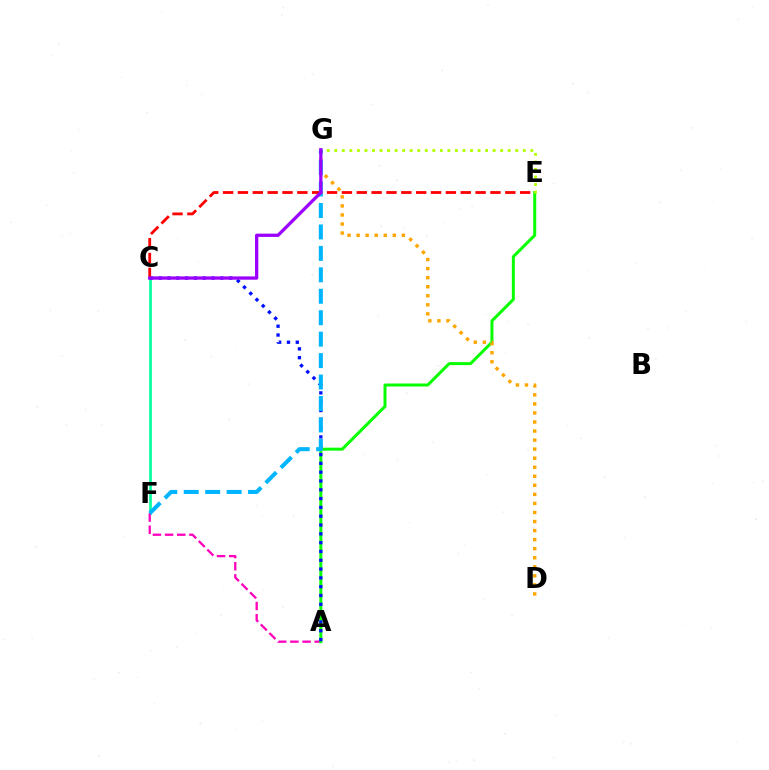{('C', 'F'): [{'color': '#00ff9d', 'line_style': 'solid', 'thickness': 1.92}], ('A', 'F'): [{'color': '#ff00bd', 'line_style': 'dashed', 'thickness': 1.65}], ('A', 'E'): [{'color': '#08ff00', 'line_style': 'solid', 'thickness': 2.15}], ('D', 'G'): [{'color': '#ffa500', 'line_style': 'dotted', 'thickness': 2.46}], ('E', 'G'): [{'color': '#b3ff00', 'line_style': 'dotted', 'thickness': 2.05}], ('A', 'C'): [{'color': '#0010ff', 'line_style': 'dotted', 'thickness': 2.39}], ('F', 'G'): [{'color': '#00b5ff', 'line_style': 'dashed', 'thickness': 2.91}], ('C', 'E'): [{'color': '#ff0000', 'line_style': 'dashed', 'thickness': 2.02}], ('C', 'G'): [{'color': '#9b00ff', 'line_style': 'solid', 'thickness': 2.36}]}